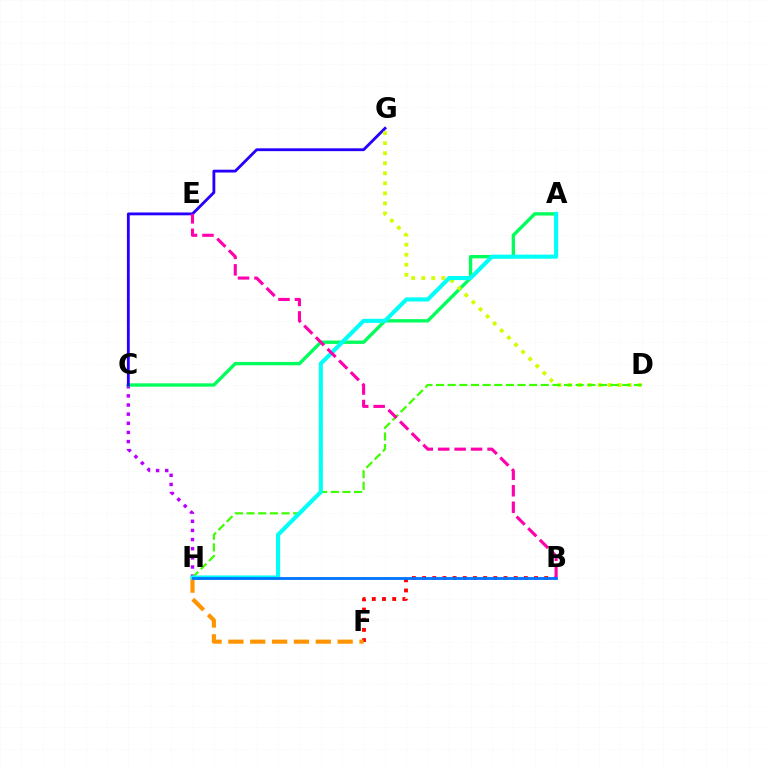{('C', 'H'): [{'color': '#b900ff', 'line_style': 'dotted', 'thickness': 2.48}], ('A', 'C'): [{'color': '#00ff5c', 'line_style': 'solid', 'thickness': 2.41}], ('B', 'F'): [{'color': '#ff0000', 'line_style': 'dotted', 'thickness': 2.77}], ('C', 'G'): [{'color': '#2500ff', 'line_style': 'solid', 'thickness': 2.04}], ('D', 'G'): [{'color': '#d1ff00', 'line_style': 'dotted', 'thickness': 2.73}], ('F', 'H'): [{'color': '#ff9400', 'line_style': 'dashed', 'thickness': 2.97}], ('D', 'H'): [{'color': '#3dff00', 'line_style': 'dashed', 'thickness': 1.58}], ('A', 'H'): [{'color': '#00fff6', 'line_style': 'solid', 'thickness': 2.95}], ('B', 'E'): [{'color': '#ff00ac', 'line_style': 'dashed', 'thickness': 2.23}], ('B', 'H'): [{'color': '#0074ff', 'line_style': 'solid', 'thickness': 2.02}]}